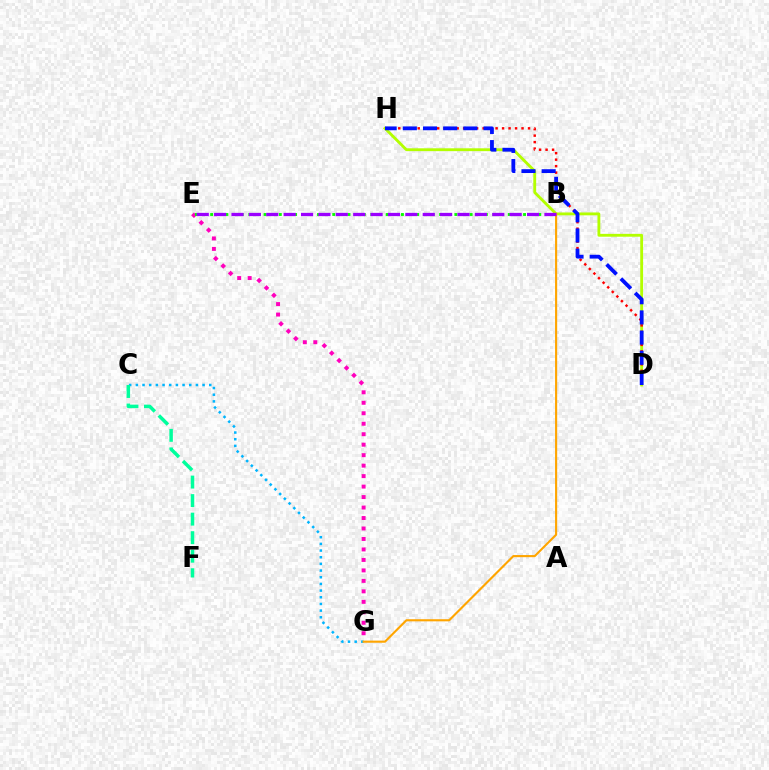{('E', 'G'): [{'color': '#ff00bd', 'line_style': 'dotted', 'thickness': 2.85}], ('D', 'H'): [{'color': '#b3ff00', 'line_style': 'solid', 'thickness': 2.05}, {'color': '#ff0000', 'line_style': 'dotted', 'thickness': 1.76}, {'color': '#0010ff', 'line_style': 'dashed', 'thickness': 2.74}], ('B', 'E'): [{'color': '#08ff00', 'line_style': 'dotted', 'thickness': 2.07}, {'color': '#9b00ff', 'line_style': 'dashed', 'thickness': 2.36}], ('C', 'G'): [{'color': '#00b5ff', 'line_style': 'dotted', 'thickness': 1.81}], ('B', 'G'): [{'color': '#ffa500', 'line_style': 'solid', 'thickness': 1.53}], ('C', 'F'): [{'color': '#00ff9d', 'line_style': 'dashed', 'thickness': 2.52}]}